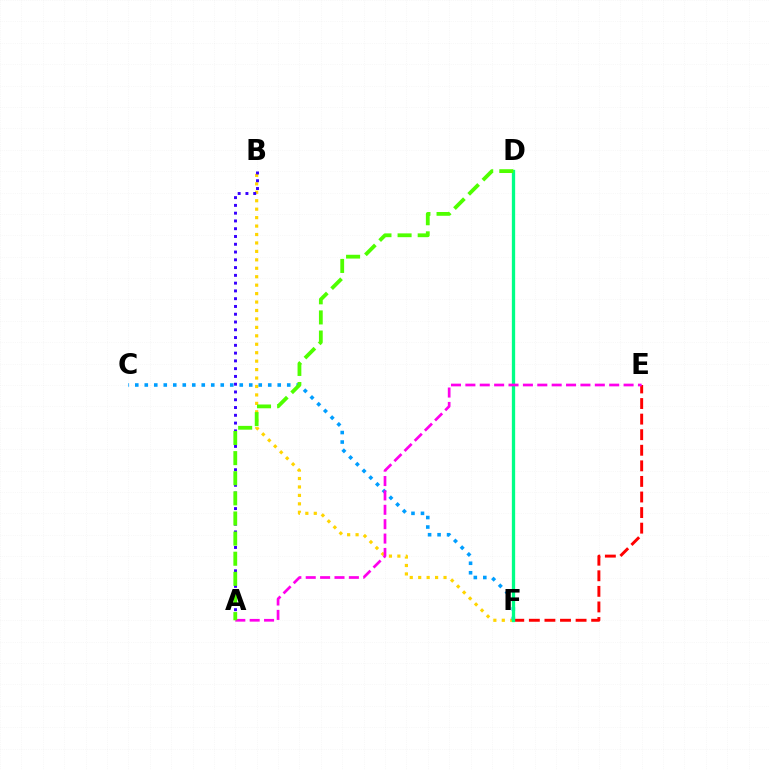{('B', 'F'): [{'color': '#ffd500', 'line_style': 'dotted', 'thickness': 2.29}], ('C', 'F'): [{'color': '#009eff', 'line_style': 'dotted', 'thickness': 2.58}], ('E', 'F'): [{'color': '#ff0000', 'line_style': 'dashed', 'thickness': 2.12}], ('A', 'B'): [{'color': '#3700ff', 'line_style': 'dotted', 'thickness': 2.11}], ('D', 'F'): [{'color': '#00ff86', 'line_style': 'solid', 'thickness': 2.37}], ('A', 'E'): [{'color': '#ff00ed', 'line_style': 'dashed', 'thickness': 1.95}], ('A', 'D'): [{'color': '#4fff00', 'line_style': 'dashed', 'thickness': 2.73}]}